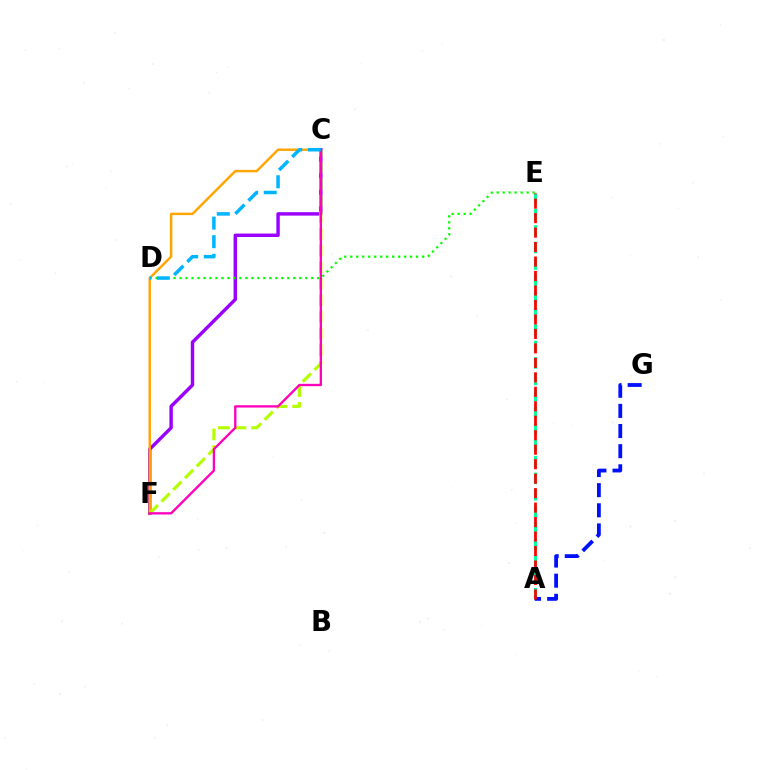{('C', 'F'): [{'color': '#9b00ff', 'line_style': 'solid', 'thickness': 2.47}, {'color': '#ffa500', 'line_style': 'solid', 'thickness': 1.76}, {'color': '#b3ff00', 'line_style': 'dashed', 'thickness': 2.26}, {'color': '#ff00bd', 'line_style': 'solid', 'thickness': 1.68}], ('A', 'E'): [{'color': '#00ff9d', 'line_style': 'dashed', 'thickness': 2.24}, {'color': '#ff0000', 'line_style': 'dashed', 'thickness': 1.97}], ('D', 'E'): [{'color': '#08ff00', 'line_style': 'dotted', 'thickness': 1.63}], ('A', 'G'): [{'color': '#0010ff', 'line_style': 'dashed', 'thickness': 2.73}], ('C', 'D'): [{'color': '#00b5ff', 'line_style': 'dashed', 'thickness': 2.53}]}